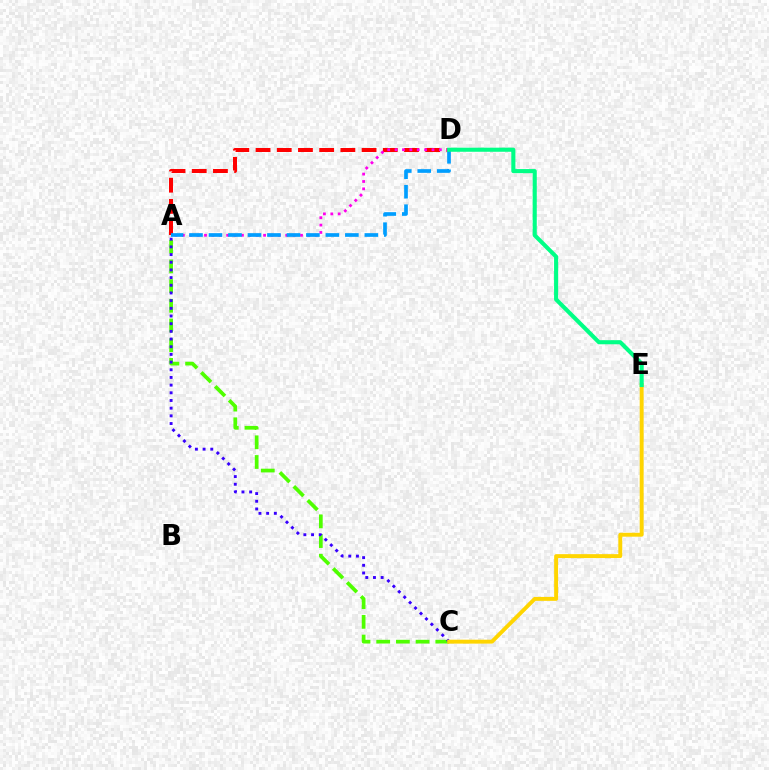{('A', 'C'): [{'color': '#4fff00', 'line_style': 'dashed', 'thickness': 2.68}, {'color': '#3700ff', 'line_style': 'dotted', 'thickness': 2.09}], ('A', 'D'): [{'color': '#ff0000', 'line_style': 'dashed', 'thickness': 2.88}, {'color': '#ff00ed', 'line_style': 'dotted', 'thickness': 2.01}, {'color': '#009eff', 'line_style': 'dashed', 'thickness': 2.65}], ('C', 'E'): [{'color': '#ffd500', 'line_style': 'solid', 'thickness': 2.82}], ('D', 'E'): [{'color': '#00ff86', 'line_style': 'solid', 'thickness': 2.95}]}